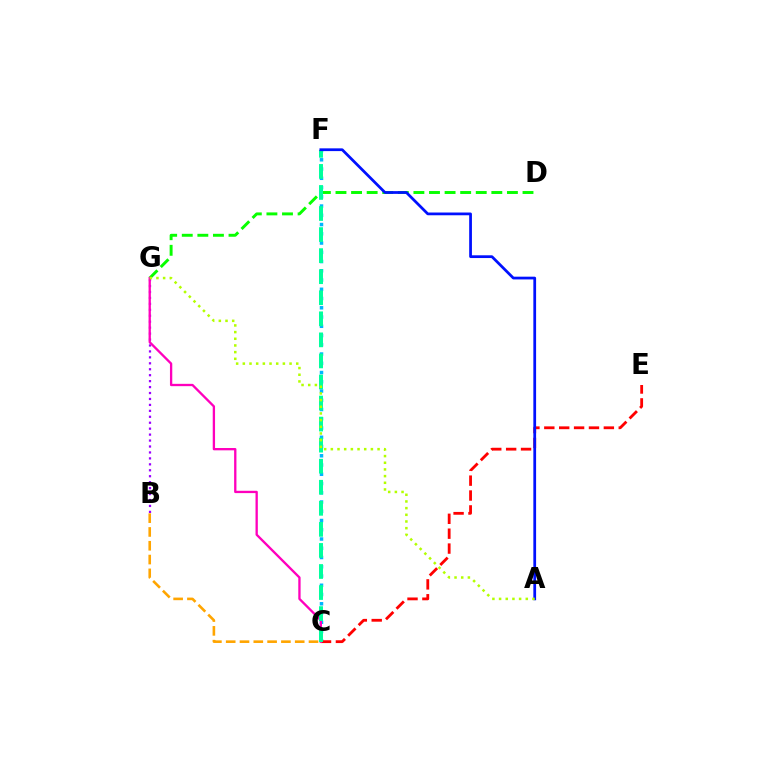{('C', 'F'): [{'color': '#00b5ff', 'line_style': 'dotted', 'thickness': 2.51}, {'color': '#00ff9d', 'line_style': 'dashed', 'thickness': 2.86}], ('C', 'E'): [{'color': '#ff0000', 'line_style': 'dashed', 'thickness': 2.02}], ('B', 'G'): [{'color': '#9b00ff', 'line_style': 'dotted', 'thickness': 1.61}], ('D', 'G'): [{'color': '#08ff00', 'line_style': 'dashed', 'thickness': 2.12}], ('B', 'C'): [{'color': '#ffa500', 'line_style': 'dashed', 'thickness': 1.88}], ('C', 'G'): [{'color': '#ff00bd', 'line_style': 'solid', 'thickness': 1.67}], ('A', 'F'): [{'color': '#0010ff', 'line_style': 'solid', 'thickness': 1.98}], ('A', 'G'): [{'color': '#b3ff00', 'line_style': 'dotted', 'thickness': 1.81}]}